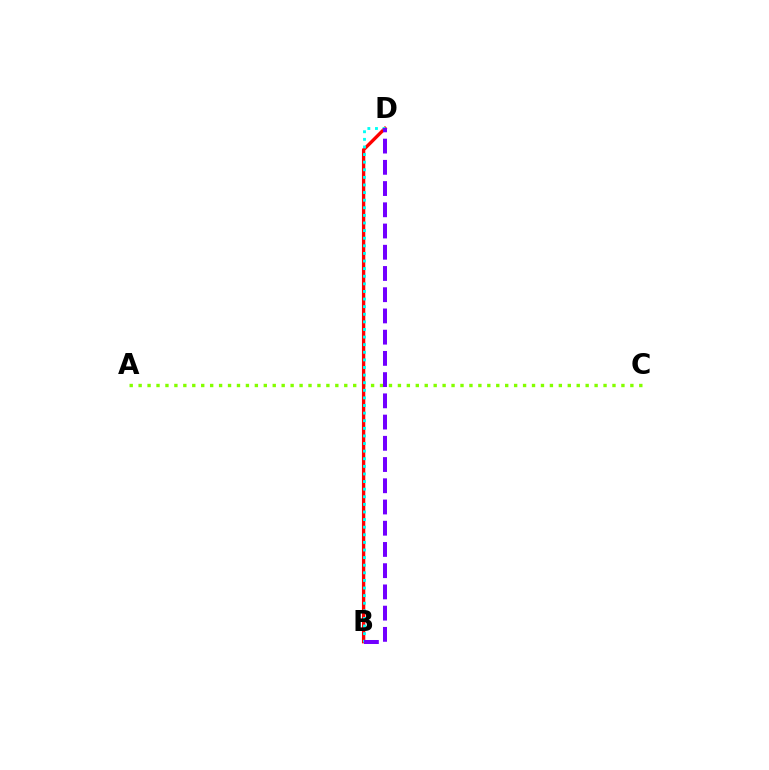{('A', 'C'): [{'color': '#84ff00', 'line_style': 'dotted', 'thickness': 2.43}], ('B', 'D'): [{'color': '#ff0000', 'line_style': 'solid', 'thickness': 2.4}, {'color': '#00fff6', 'line_style': 'dotted', 'thickness': 2.07}, {'color': '#7200ff', 'line_style': 'dashed', 'thickness': 2.88}]}